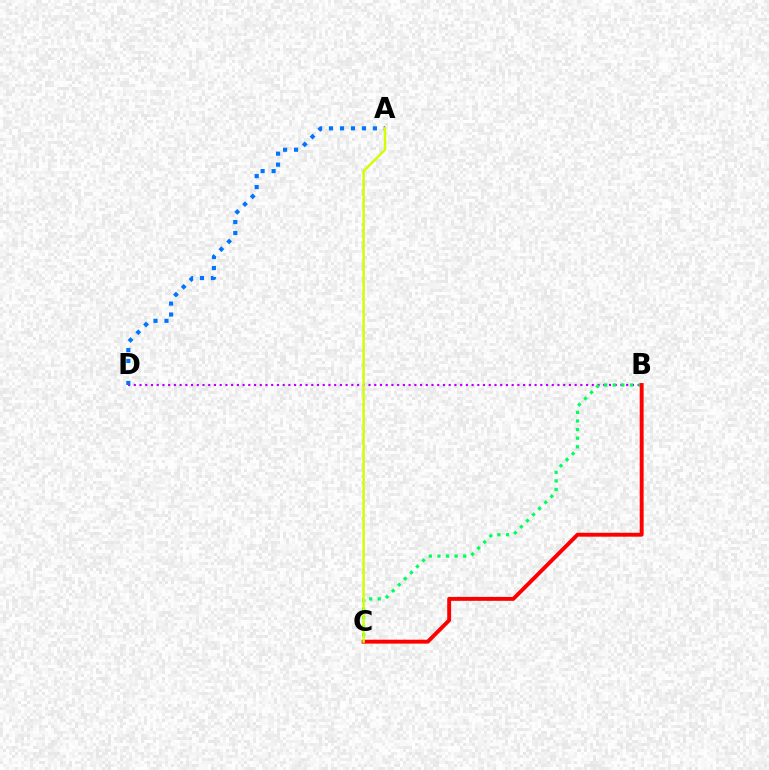{('B', 'D'): [{'color': '#b900ff', 'line_style': 'dotted', 'thickness': 1.56}], ('B', 'C'): [{'color': '#00ff5c', 'line_style': 'dotted', 'thickness': 2.34}, {'color': '#ff0000', 'line_style': 'solid', 'thickness': 2.81}], ('A', 'D'): [{'color': '#0074ff', 'line_style': 'dotted', 'thickness': 2.98}], ('A', 'C'): [{'color': '#d1ff00', 'line_style': 'solid', 'thickness': 1.73}]}